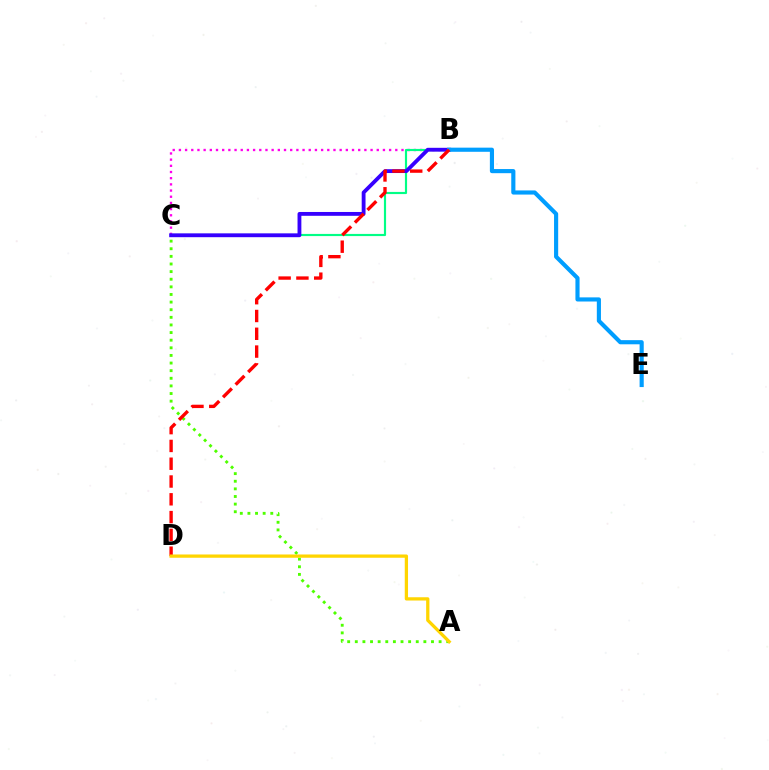{('B', 'C'): [{'color': '#ff00ed', 'line_style': 'dotted', 'thickness': 1.68}, {'color': '#00ff86', 'line_style': 'solid', 'thickness': 1.56}, {'color': '#3700ff', 'line_style': 'solid', 'thickness': 2.76}], ('A', 'C'): [{'color': '#4fff00', 'line_style': 'dotted', 'thickness': 2.07}], ('B', 'E'): [{'color': '#009eff', 'line_style': 'solid', 'thickness': 2.98}], ('B', 'D'): [{'color': '#ff0000', 'line_style': 'dashed', 'thickness': 2.42}], ('A', 'D'): [{'color': '#ffd500', 'line_style': 'solid', 'thickness': 2.35}]}